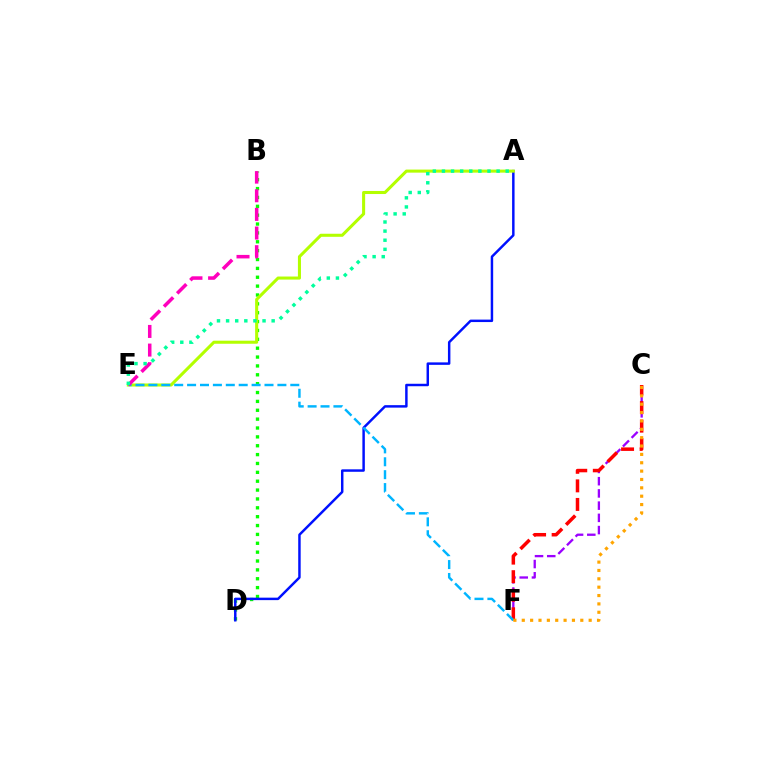{('B', 'D'): [{'color': '#08ff00', 'line_style': 'dotted', 'thickness': 2.41}], ('A', 'D'): [{'color': '#0010ff', 'line_style': 'solid', 'thickness': 1.77}], ('C', 'F'): [{'color': '#9b00ff', 'line_style': 'dashed', 'thickness': 1.66}, {'color': '#ff0000', 'line_style': 'dashed', 'thickness': 2.52}, {'color': '#ffa500', 'line_style': 'dotted', 'thickness': 2.27}], ('A', 'E'): [{'color': '#b3ff00', 'line_style': 'solid', 'thickness': 2.2}, {'color': '#00ff9d', 'line_style': 'dotted', 'thickness': 2.48}], ('E', 'F'): [{'color': '#00b5ff', 'line_style': 'dashed', 'thickness': 1.75}], ('B', 'E'): [{'color': '#ff00bd', 'line_style': 'dashed', 'thickness': 2.53}]}